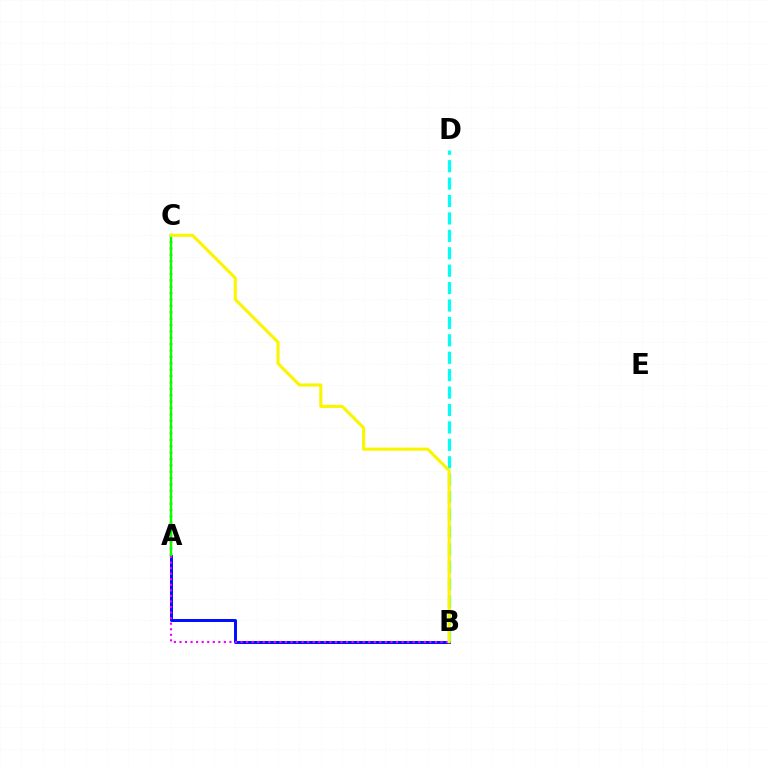{('B', 'D'): [{'color': '#00fff6', 'line_style': 'dashed', 'thickness': 2.37}], ('A', 'B'): [{'color': '#0010ff', 'line_style': 'solid', 'thickness': 2.14}, {'color': '#ee00ff', 'line_style': 'dotted', 'thickness': 1.51}], ('A', 'C'): [{'color': '#ff0000', 'line_style': 'dotted', 'thickness': 1.73}, {'color': '#08ff00', 'line_style': 'solid', 'thickness': 1.75}], ('B', 'C'): [{'color': '#fcf500', 'line_style': 'solid', 'thickness': 2.25}]}